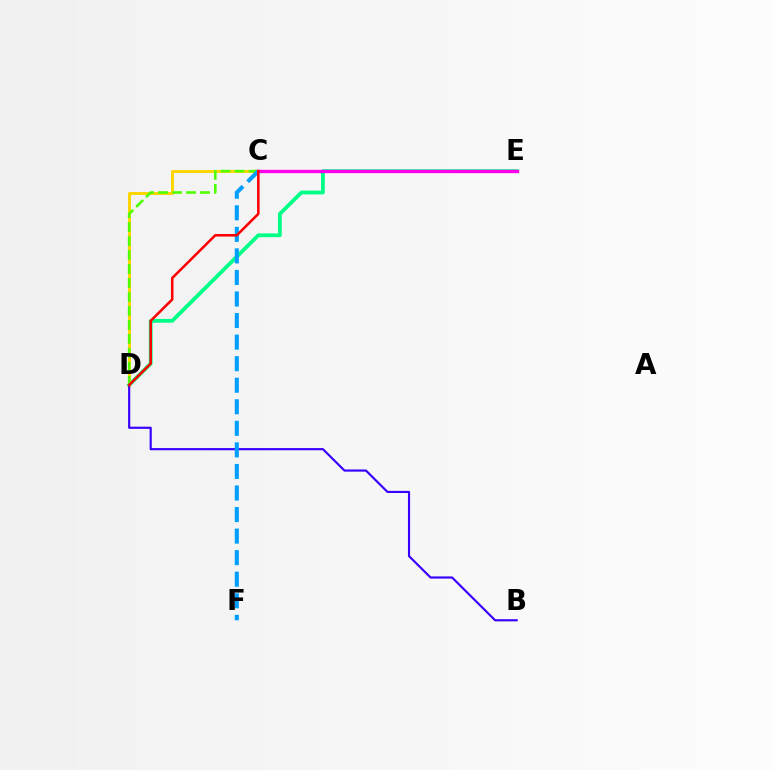{('D', 'E'): [{'color': '#00ff86', 'line_style': 'solid', 'thickness': 2.73}], ('C', 'D'): [{'color': '#ffd500', 'line_style': 'solid', 'thickness': 2.13}, {'color': '#4fff00', 'line_style': 'dashed', 'thickness': 1.9}, {'color': '#ff0000', 'line_style': 'solid', 'thickness': 1.83}], ('B', 'D'): [{'color': '#3700ff', 'line_style': 'solid', 'thickness': 1.55}], ('C', 'E'): [{'color': '#ff00ed', 'line_style': 'solid', 'thickness': 2.4}], ('C', 'F'): [{'color': '#009eff', 'line_style': 'dashed', 'thickness': 2.93}]}